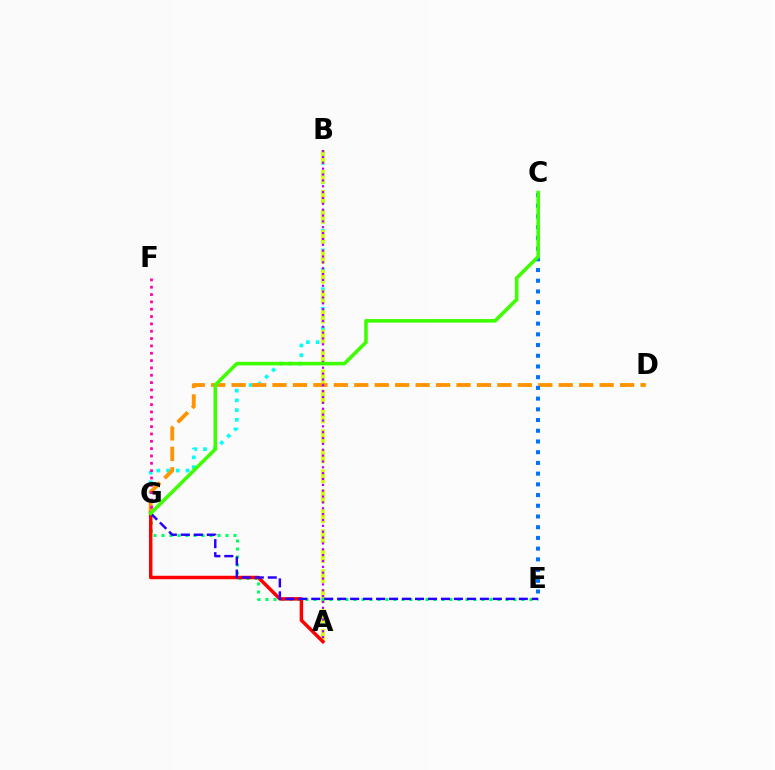{('B', 'G'): [{'color': '#00fff6', 'line_style': 'dotted', 'thickness': 2.64}], ('A', 'B'): [{'color': '#d1ff00', 'line_style': 'dashed', 'thickness': 2.71}, {'color': '#b900ff', 'line_style': 'dotted', 'thickness': 1.59}], ('E', 'G'): [{'color': '#00ff5c', 'line_style': 'dotted', 'thickness': 2.17}, {'color': '#2500ff', 'line_style': 'dashed', 'thickness': 1.76}], ('D', 'G'): [{'color': '#ff9400', 'line_style': 'dashed', 'thickness': 2.78}], ('A', 'G'): [{'color': '#ff0000', 'line_style': 'solid', 'thickness': 2.5}], ('F', 'G'): [{'color': '#ff00ac', 'line_style': 'dotted', 'thickness': 1.99}], ('C', 'E'): [{'color': '#0074ff', 'line_style': 'dotted', 'thickness': 2.91}], ('C', 'G'): [{'color': '#3dff00', 'line_style': 'solid', 'thickness': 2.56}]}